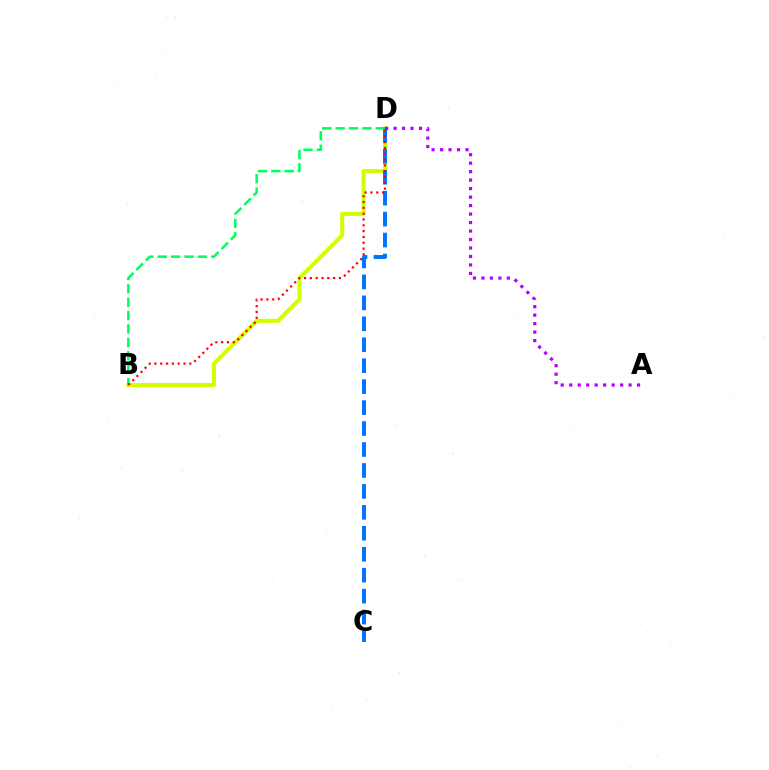{('B', 'D'): [{'color': '#d1ff00', 'line_style': 'solid', 'thickness': 2.92}, {'color': '#00ff5c', 'line_style': 'dashed', 'thickness': 1.82}, {'color': '#ff0000', 'line_style': 'dotted', 'thickness': 1.58}], ('C', 'D'): [{'color': '#0074ff', 'line_style': 'dashed', 'thickness': 2.85}], ('A', 'D'): [{'color': '#b900ff', 'line_style': 'dotted', 'thickness': 2.31}]}